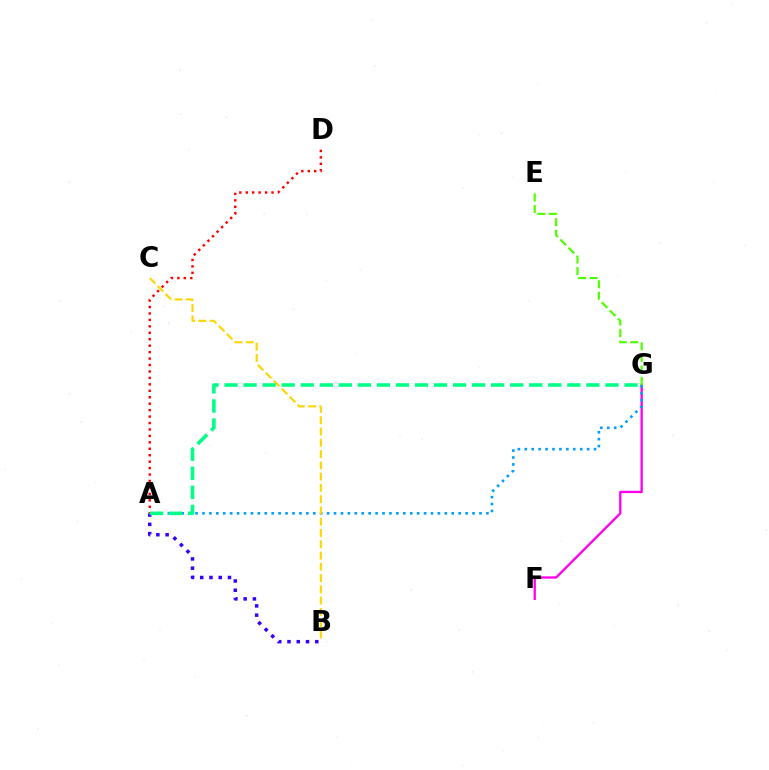{('F', 'G'): [{'color': '#ff00ed', 'line_style': 'solid', 'thickness': 1.66}], ('A', 'B'): [{'color': '#3700ff', 'line_style': 'dotted', 'thickness': 2.52}], ('A', 'D'): [{'color': '#ff0000', 'line_style': 'dotted', 'thickness': 1.75}], ('E', 'G'): [{'color': '#4fff00', 'line_style': 'dashed', 'thickness': 1.57}], ('A', 'G'): [{'color': '#009eff', 'line_style': 'dotted', 'thickness': 1.88}, {'color': '#00ff86', 'line_style': 'dashed', 'thickness': 2.59}], ('B', 'C'): [{'color': '#ffd500', 'line_style': 'dashed', 'thickness': 1.53}]}